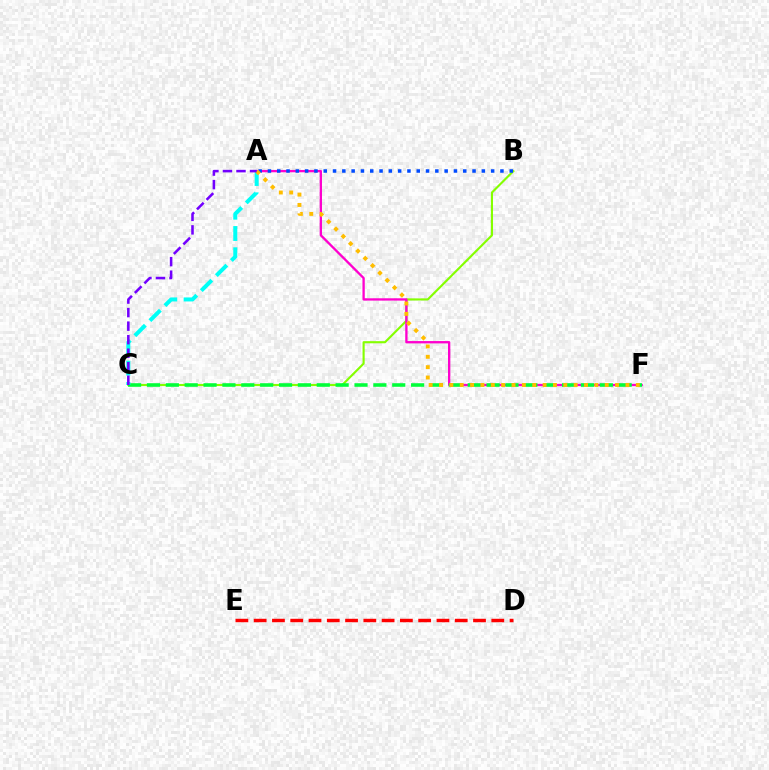{('B', 'C'): [{'color': '#84ff00', 'line_style': 'solid', 'thickness': 1.53}], ('A', 'F'): [{'color': '#ff00cf', 'line_style': 'solid', 'thickness': 1.67}, {'color': '#ffbd00', 'line_style': 'dotted', 'thickness': 2.81}], ('A', 'B'): [{'color': '#004bff', 'line_style': 'dotted', 'thickness': 2.53}], ('C', 'F'): [{'color': '#00ff39', 'line_style': 'dashed', 'thickness': 2.56}], ('A', 'C'): [{'color': '#00fff6', 'line_style': 'dashed', 'thickness': 2.89}, {'color': '#7200ff', 'line_style': 'dashed', 'thickness': 1.84}], ('D', 'E'): [{'color': '#ff0000', 'line_style': 'dashed', 'thickness': 2.48}]}